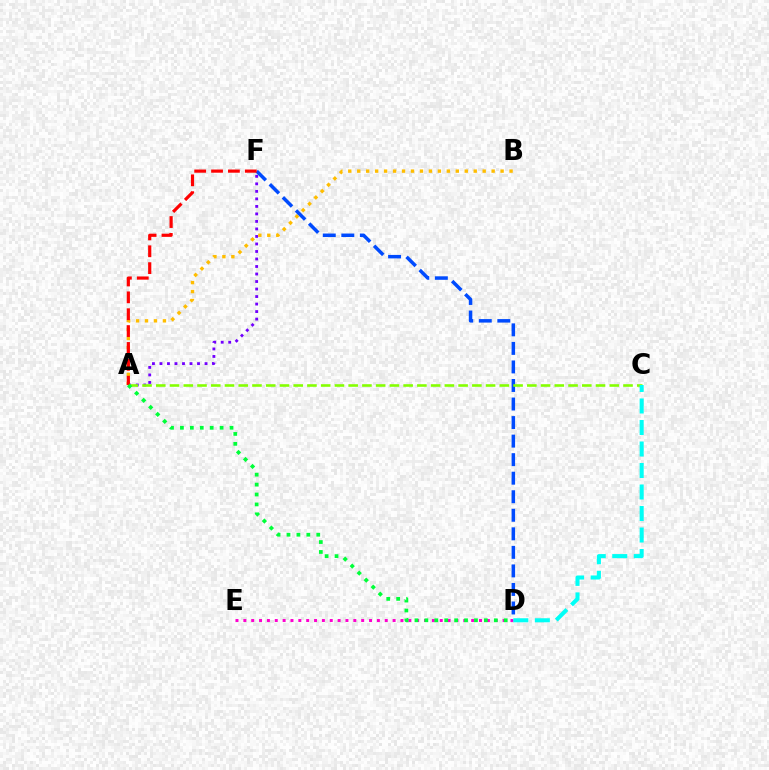{('A', 'F'): [{'color': '#7200ff', 'line_style': 'dotted', 'thickness': 2.04}, {'color': '#ff0000', 'line_style': 'dashed', 'thickness': 2.29}], ('D', 'E'): [{'color': '#ff00cf', 'line_style': 'dotted', 'thickness': 2.13}], ('A', 'B'): [{'color': '#ffbd00', 'line_style': 'dotted', 'thickness': 2.43}], ('D', 'F'): [{'color': '#004bff', 'line_style': 'dashed', 'thickness': 2.52}], ('A', 'C'): [{'color': '#84ff00', 'line_style': 'dashed', 'thickness': 1.87}], ('C', 'D'): [{'color': '#00fff6', 'line_style': 'dashed', 'thickness': 2.92}], ('A', 'D'): [{'color': '#00ff39', 'line_style': 'dotted', 'thickness': 2.69}]}